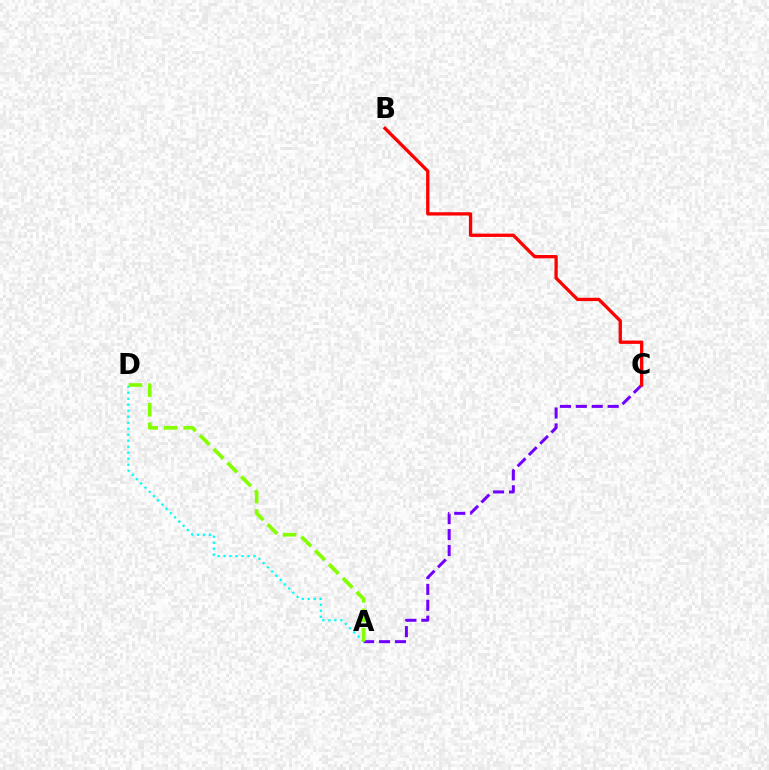{('A', 'C'): [{'color': '#7200ff', 'line_style': 'dashed', 'thickness': 2.16}], ('A', 'D'): [{'color': '#00fff6', 'line_style': 'dotted', 'thickness': 1.63}, {'color': '#84ff00', 'line_style': 'dashed', 'thickness': 2.65}], ('B', 'C'): [{'color': '#ff0000', 'line_style': 'solid', 'thickness': 2.38}]}